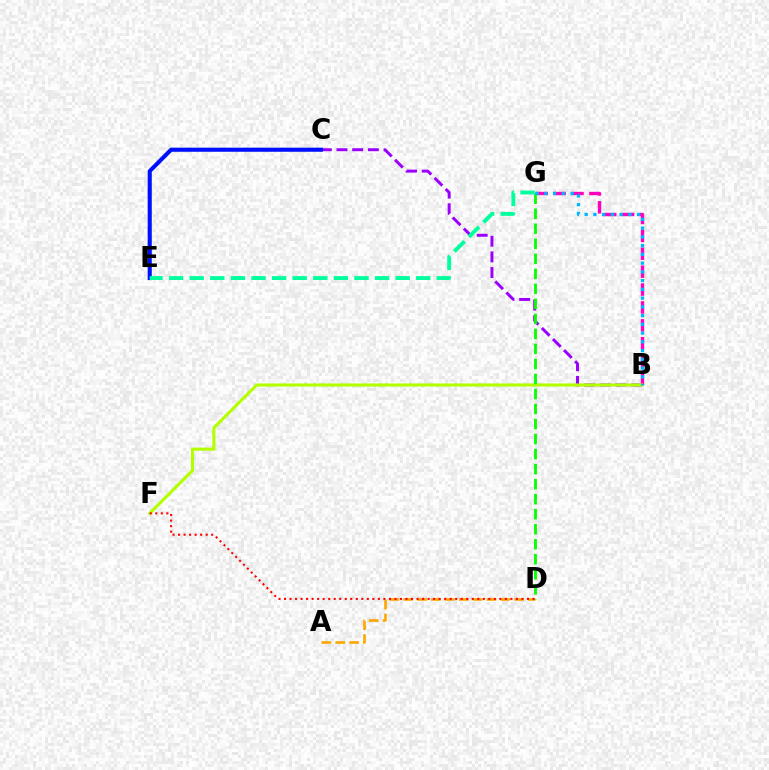{('B', 'C'): [{'color': '#9b00ff', 'line_style': 'dashed', 'thickness': 2.13}], ('A', 'D'): [{'color': '#ffa500', 'line_style': 'dashed', 'thickness': 1.88}], ('B', 'G'): [{'color': '#ff00bd', 'line_style': 'dashed', 'thickness': 2.43}, {'color': '#00b5ff', 'line_style': 'dotted', 'thickness': 2.38}], ('B', 'F'): [{'color': '#b3ff00', 'line_style': 'solid', 'thickness': 2.23}], ('C', 'E'): [{'color': '#0010ff', 'line_style': 'solid', 'thickness': 2.95}], ('D', 'G'): [{'color': '#08ff00', 'line_style': 'dashed', 'thickness': 2.04}], ('E', 'G'): [{'color': '#00ff9d', 'line_style': 'dashed', 'thickness': 2.8}], ('D', 'F'): [{'color': '#ff0000', 'line_style': 'dotted', 'thickness': 1.5}]}